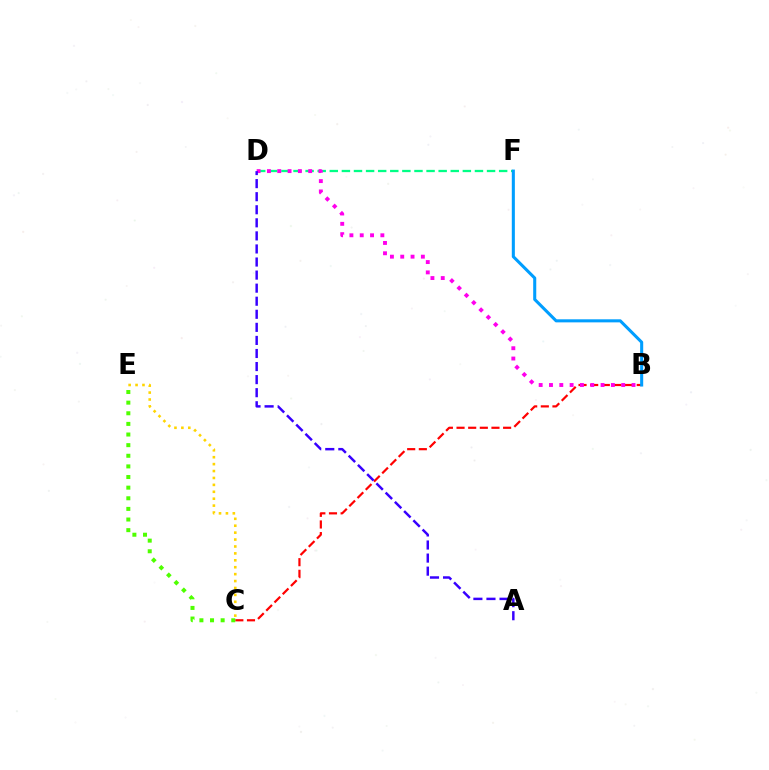{('C', 'E'): [{'color': '#ffd500', 'line_style': 'dotted', 'thickness': 1.88}, {'color': '#4fff00', 'line_style': 'dotted', 'thickness': 2.89}], ('B', 'C'): [{'color': '#ff0000', 'line_style': 'dashed', 'thickness': 1.58}], ('D', 'F'): [{'color': '#00ff86', 'line_style': 'dashed', 'thickness': 1.64}], ('B', 'D'): [{'color': '#ff00ed', 'line_style': 'dotted', 'thickness': 2.8}], ('A', 'D'): [{'color': '#3700ff', 'line_style': 'dashed', 'thickness': 1.78}], ('B', 'F'): [{'color': '#009eff', 'line_style': 'solid', 'thickness': 2.2}]}